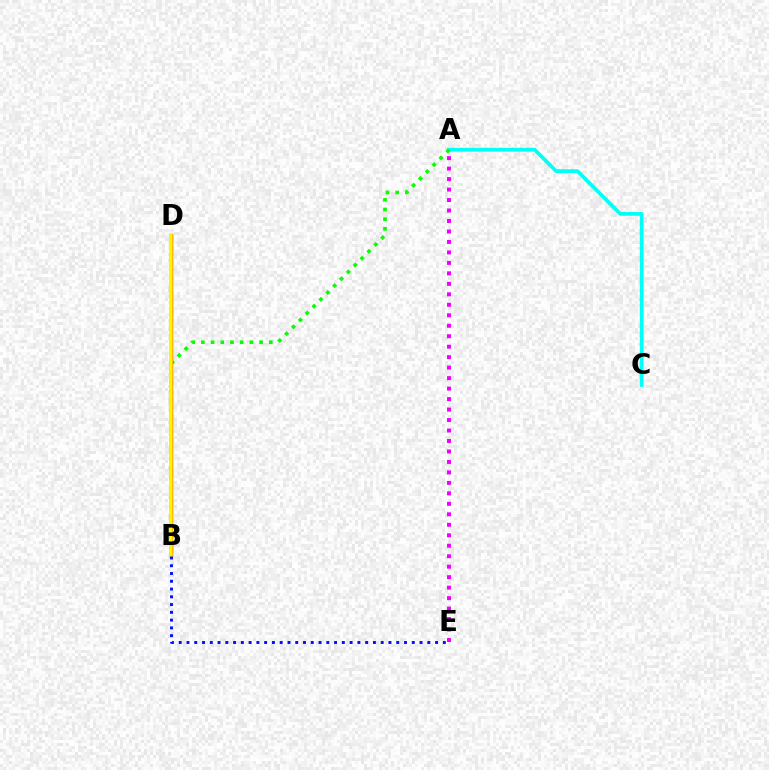{('A', 'C'): [{'color': '#00fff6', 'line_style': 'solid', 'thickness': 2.69}], ('A', 'B'): [{'color': '#08ff00', 'line_style': 'dotted', 'thickness': 2.64}], ('B', 'D'): [{'color': '#ff0000', 'line_style': 'solid', 'thickness': 2.38}, {'color': '#fcf500', 'line_style': 'solid', 'thickness': 2.54}], ('A', 'E'): [{'color': '#ee00ff', 'line_style': 'dotted', 'thickness': 2.85}], ('B', 'E'): [{'color': '#0010ff', 'line_style': 'dotted', 'thickness': 2.11}]}